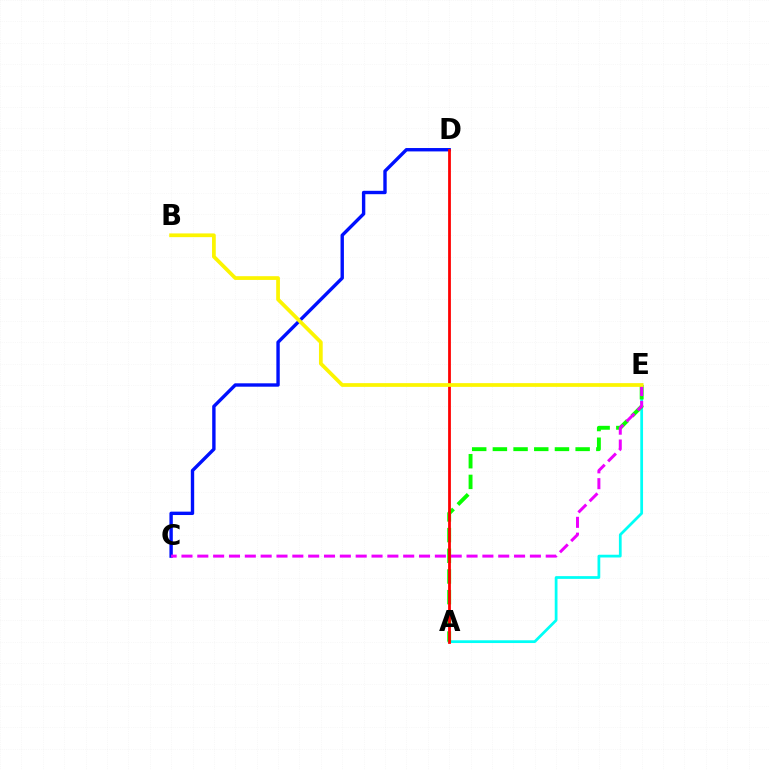{('C', 'D'): [{'color': '#0010ff', 'line_style': 'solid', 'thickness': 2.44}], ('A', 'E'): [{'color': '#00fff6', 'line_style': 'solid', 'thickness': 1.98}, {'color': '#08ff00', 'line_style': 'dashed', 'thickness': 2.81}], ('C', 'E'): [{'color': '#ee00ff', 'line_style': 'dashed', 'thickness': 2.15}], ('A', 'D'): [{'color': '#ff0000', 'line_style': 'solid', 'thickness': 2.0}], ('B', 'E'): [{'color': '#fcf500', 'line_style': 'solid', 'thickness': 2.69}]}